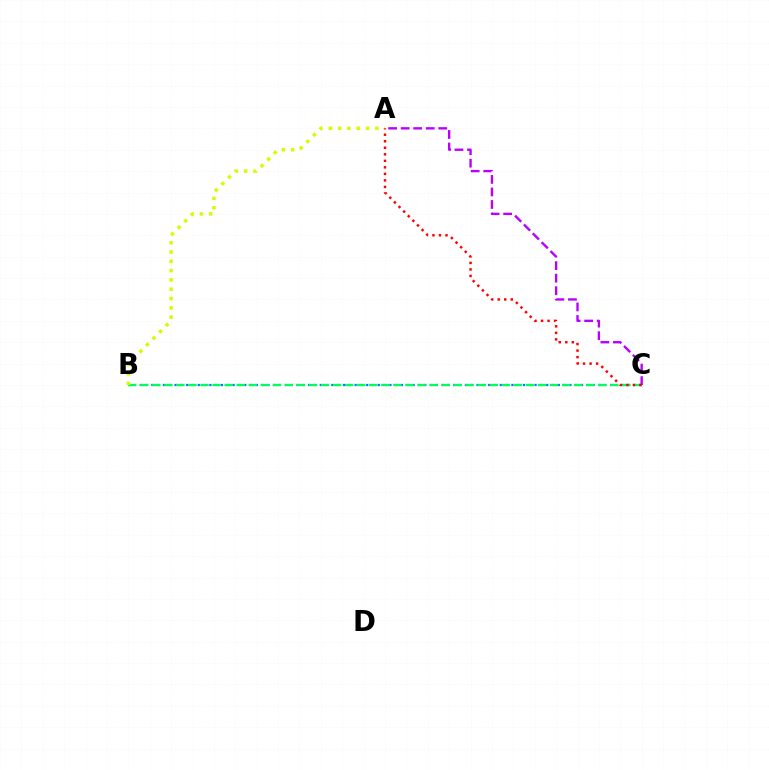{('B', 'C'): [{'color': '#0074ff', 'line_style': 'dotted', 'thickness': 1.58}, {'color': '#00ff5c', 'line_style': 'dashed', 'thickness': 1.64}], ('A', 'B'): [{'color': '#d1ff00', 'line_style': 'dotted', 'thickness': 2.53}], ('A', 'C'): [{'color': '#b900ff', 'line_style': 'dashed', 'thickness': 1.7}, {'color': '#ff0000', 'line_style': 'dotted', 'thickness': 1.77}]}